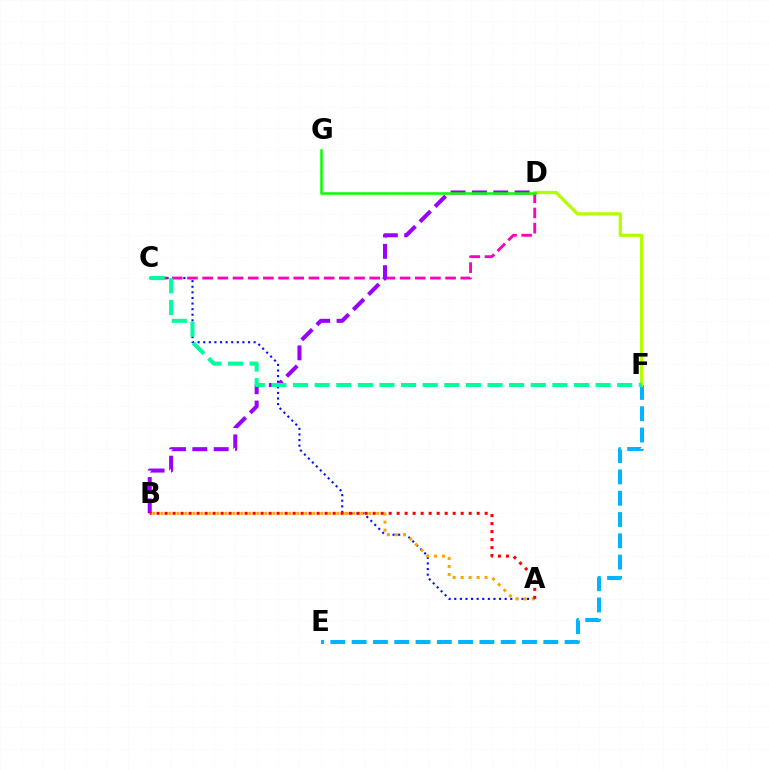{('E', 'F'): [{'color': '#00b5ff', 'line_style': 'dashed', 'thickness': 2.89}], ('A', 'C'): [{'color': '#0010ff', 'line_style': 'dotted', 'thickness': 1.52}], ('C', 'D'): [{'color': '#ff00bd', 'line_style': 'dashed', 'thickness': 2.06}], ('D', 'F'): [{'color': '#b3ff00', 'line_style': 'solid', 'thickness': 2.36}], ('B', 'D'): [{'color': '#9b00ff', 'line_style': 'dashed', 'thickness': 2.9}], ('C', 'F'): [{'color': '#00ff9d', 'line_style': 'dashed', 'thickness': 2.94}], ('D', 'G'): [{'color': '#08ff00', 'line_style': 'solid', 'thickness': 1.81}], ('A', 'B'): [{'color': '#ffa500', 'line_style': 'dotted', 'thickness': 2.17}, {'color': '#ff0000', 'line_style': 'dotted', 'thickness': 2.17}]}